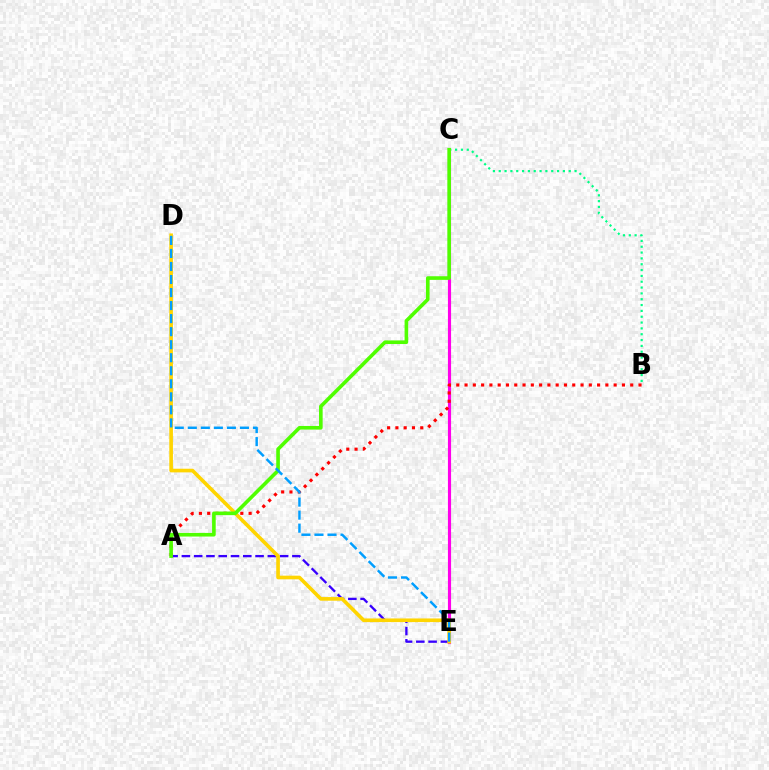{('C', 'E'): [{'color': '#ff00ed', 'line_style': 'solid', 'thickness': 2.26}], ('A', 'B'): [{'color': '#ff0000', 'line_style': 'dotted', 'thickness': 2.25}], ('A', 'E'): [{'color': '#3700ff', 'line_style': 'dashed', 'thickness': 1.67}], ('B', 'C'): [{'color': '#00ff86', 'line_style': 'dotted', 'thickness': 1.58}], ('D', 'E'): [{'color': '#ffd500', 'line_style': 'solid', 'thickness': 2.63}, {'color': '#009eff', 'line_style': 'dashed', 'thickness': 1.77}], ('A', 'C'): [{'color': '#4fff00', 'line_style': 'solid', 'thickness': 2.61}]}